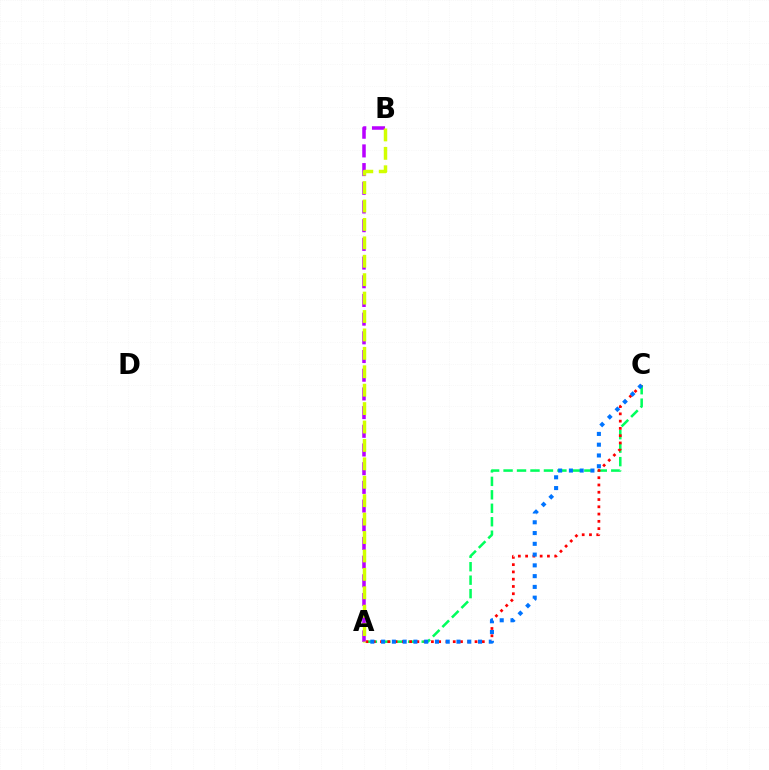{('A', 'C'): [{'color': '#00ff5c', 'line_style': 'dashed', 'thickness': 1.83}, {'color': '#ff0000', 'line_style': 'dotted', 'thickness': 1.98}, {'color': '#0074ff', 'line_style': 'dotted', 'thickness': 2.93}], ('A', 'B'): [{'color': '#b900ff', 'line_style': 'dashed', 'thickness': 2.54}, {'color': '#d1ff00', 'line_style': 'dashed', 'thickness': 2.5}]}